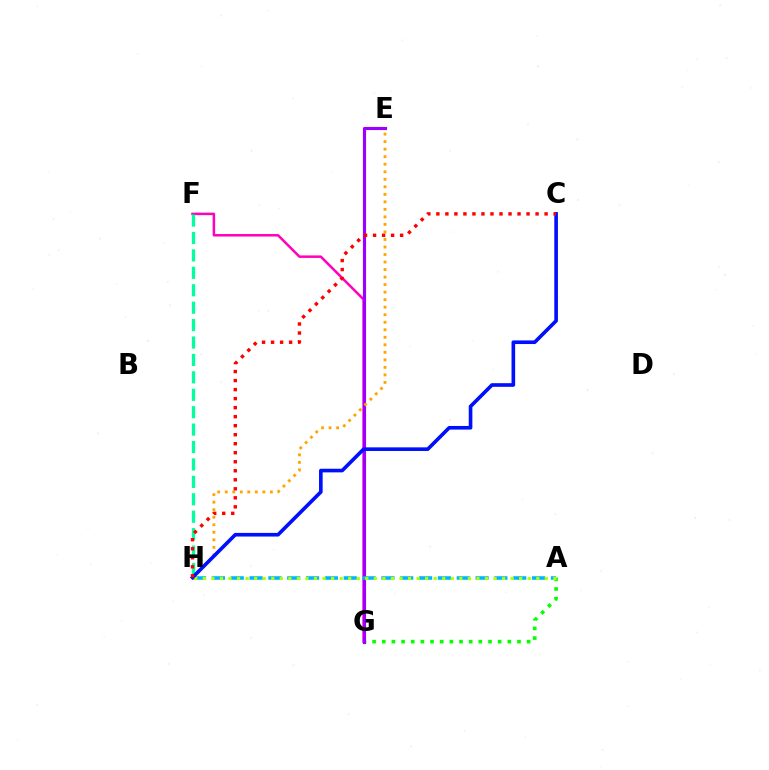{('F', 'G'): [{'color': '#ff00bd', 'line_style': 'solid', 'thickness': 1.81}], ('A', 'G'): [{'color': '#08ff00', 'line_style': 'dotted', 'thickness': 2.62}], ('E', 'G'): [{'color': '#9b00ff', 'line_style': 'solid', 'thickness': 2.26}], ('F', 'H'): [{'color': '#00ff9d', 'line_style': 'dashed', 'thickness': 2.37}], ('A', 'H'): [{'color': '#00b5ff', 'line_style': 'dashed', 'thickness': 2.56}, {'color': '#b3ff00', 'line_style': 'dotted', 'thickness': 2.32}], ('E', 'H'): [{'color': '#ffa500', 'line_style': 'dotted', 'thickness': 2.04}], ('C', 'H'): [{'color': '#0010ff', 'line_style': 'solid', 'thickness': 2.62}, {'color': '#ff0000', 'line_style': 'dotted', 'thickness': 2.45}]}